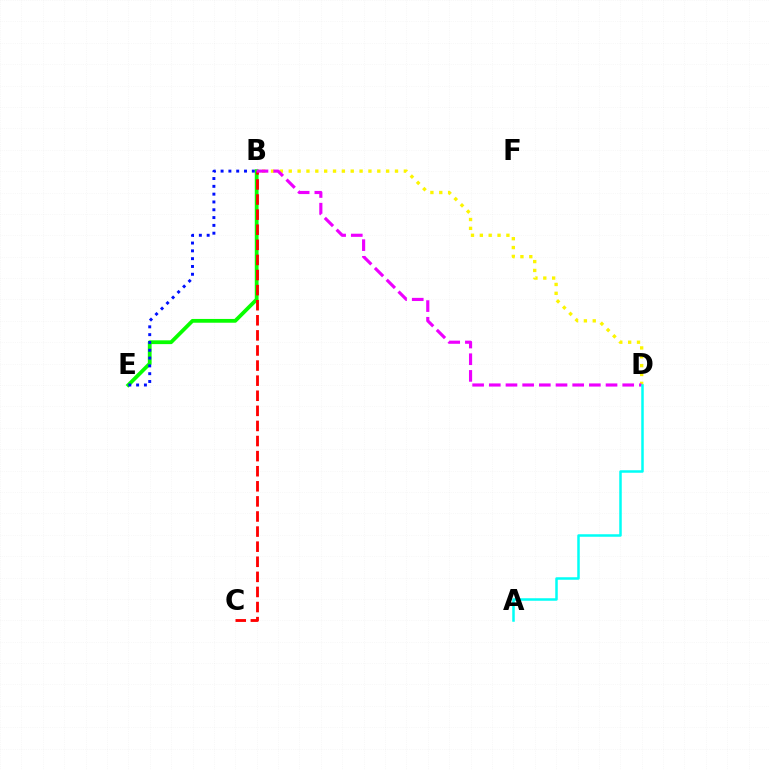{('B', 'D'): [{'color': '#fcf500', 'line_style': 'dotted', 'thickness': 2.41}, {'color': '#ee00ff', 'line_style': 'dashed', 'thickness': 2.27}], ('B', 'E'): [{'color': '#08ff00', 'line_style': 'solid', 'thickness': 2.72}, {'color': '#0010ff', 'line_style': 'dotted', 'thickness': 2.12}], ('B', 'C'): [{'color': '#ff0000', 'line_style': 'dashed', 'thickness': 2.05}], ('A', 'D'): [{'color': '#00fff6', 'line_style': 'solid', 'thickness': 1.81}]}